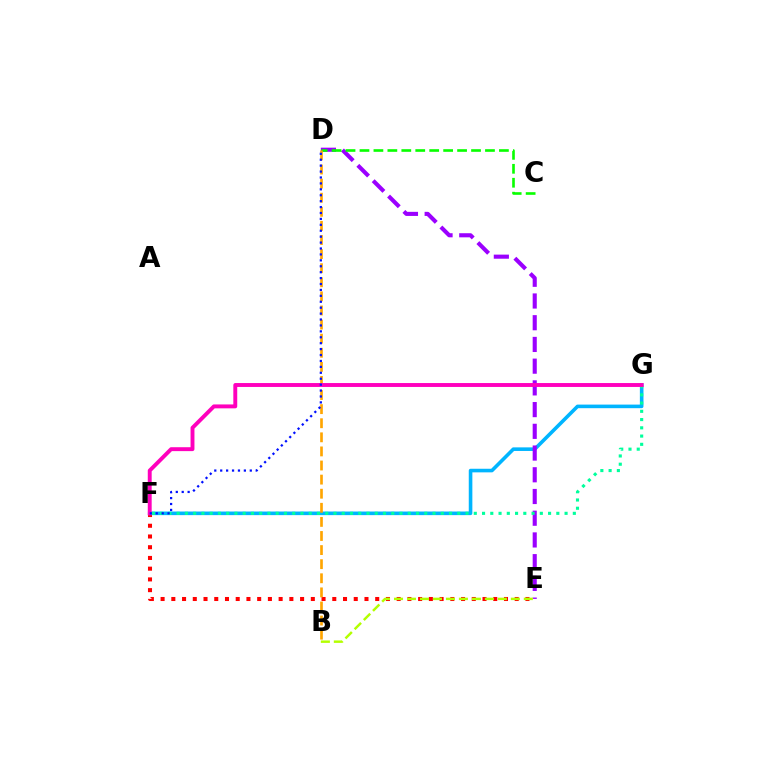{('E', 'F'): [{'color': '#ff0000', 'line_style': 'dotted', 'thickness': 2.92}], ('F', 'G'): [{'color': '#00b5ff', 'line_style': 'solid', 'thickness': 2.59}, {'color': '#00ff9d', 'line_style': 'dotted', 'thickness': 2.24}, {'color': '#ff00bd', 'line_style': 'solid', 'thickness': 2.81}], ('D', 'E'): [{'color': '#9b00ff', 'line_style': 'dashed', 'thickness': 2.95}], ('B', 'E'): [{'color': '#b3ff00', 'line_style': 'dashed', 'thickness': 1.76}], ('C', 'D'): [{'color': '#08ff00', 'line_style': 'dashed', 'thickness': 1.89}], ('B', 'D'): [{'color': '#ffa500', 'line_style': 'dashed', 'thickness': 1.91}], ('D', 'F'): [{'color': '#0010ff', 'line_style': 'dotted', 'thickness': 1.61}]}